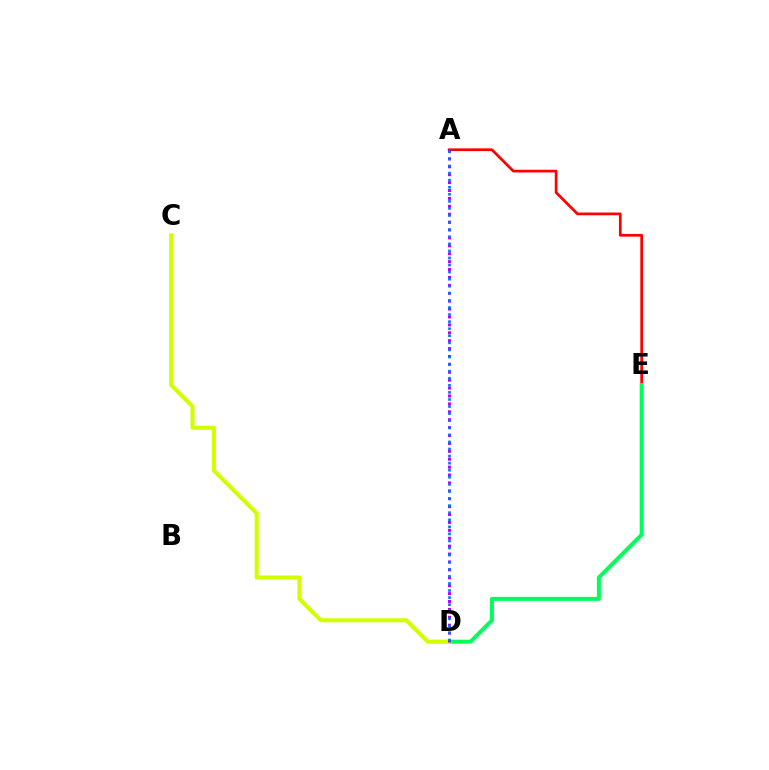{('A', 'E'): [{'color': '#ff0000', 'line_style': 'solid', 'thickness': 1.95}], ('D', 'E'): [{'color': '#00ff5c', 'line_style': 'solid', 'thickness': 2.87}], ('C', 'D'): [{'color': '#d1ff00', 'line_style': 'solid', 'thickness': 2.92}], ('A', 'D'): [{'color': '#b900ff', 'line_style': 'dotted', 'thickness': 2.15}, {'color': '#0074ff', 'line_style': 'dotted', 'thickness': 1.92}]}